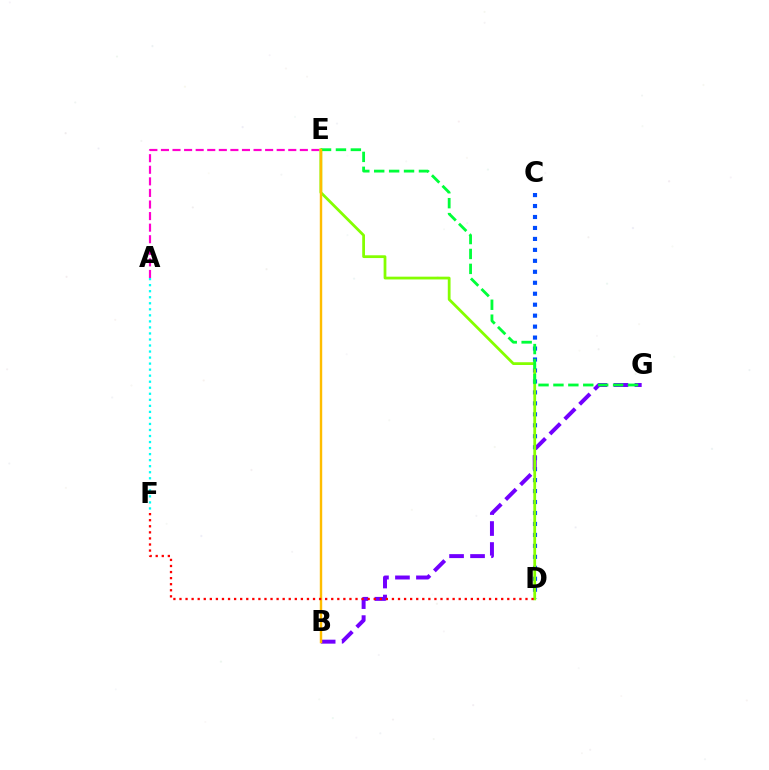{('C', 'D'): [{'color': '#004bff', 'line_style': 'dotted', 'thickness': 2.98}], ('B', 'G'): [{'color': '#7200ff', 'line_style': 'dashed', 'thickness': 2.85}], ('A', 'E'): [{'color': '#ff00cf', 'line_style': 'dashed', 'thickness': 1.57}], ('D', 'E'): [{'color': '#84ff00', 'line_style': 'solid', 'thickness': 1.99}], ('E', 'G'): [{'color': '#00ff39', 'line_style': 'dashed', 'thickness': 2.03}], ('A', 'F'): [{'color': '#00fff6', 'line_style': 'dotted', 'thickness': 1.64}], ('B', 'E'): [{'color': '#ffbd00', 'line_style': 'solid', 'thickness': 1.74}], ('D', 'F'): [{'color': '#ff0000', 'line_style': 'dotted', 'thickness': 1.65}]}